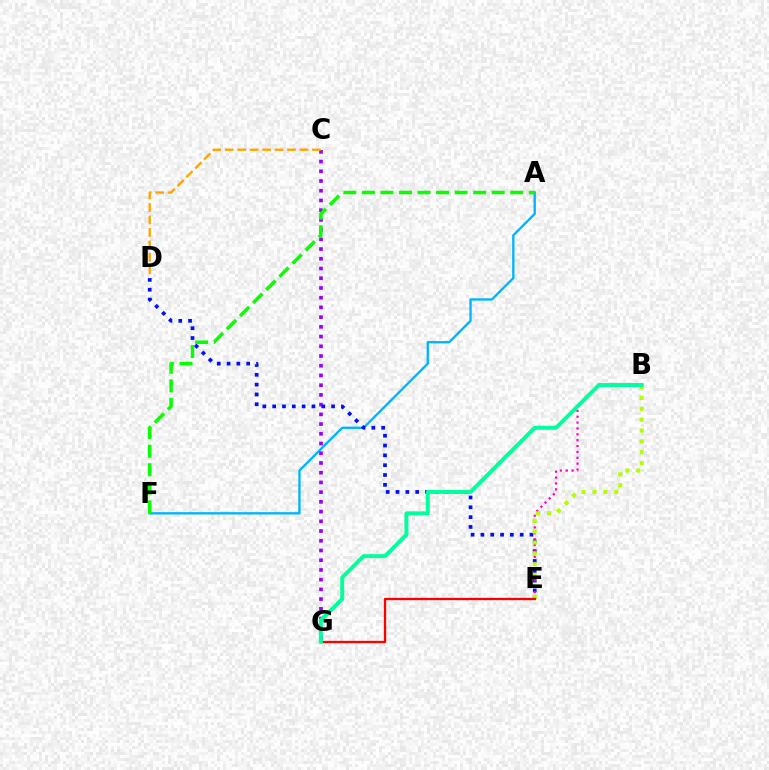{('A', 'F'): [{'color': '#00b5ff', 'line_style': 'solid', 'thickness': 1.69}, {'color': '#08ff00', 'line_style': 'dashed', 'thickness': 2.52}], ('C', 'G'): [{'color': '#9b00ff', 'line_style': 'dotted', 'thickness': 2.64}], ('D', 'E'): [{'color': '#0010ff', 'line_style': 'dotted', 'thickness': 2.67}], ('B', 'E'): [{'color': '#ff00bd', 'line_style': 'dotted', 'thickness': 1.6}, {'color': '#b3ff00', 'line_style': 'dotted', 'thickness': 2.95}], ('C', 'D'): [{'color': '#ffa500', 'line_style': 'dashed', 'thickness': 1.69}], ('E', 'G'): [{'color': '#ff0000', 'line_style': 'solid', 'thickness': 1.67}], ('B', 'G'): [{'color': '#00ff9d', 'line_style': 'solid', 'thickness': 2.84}]}